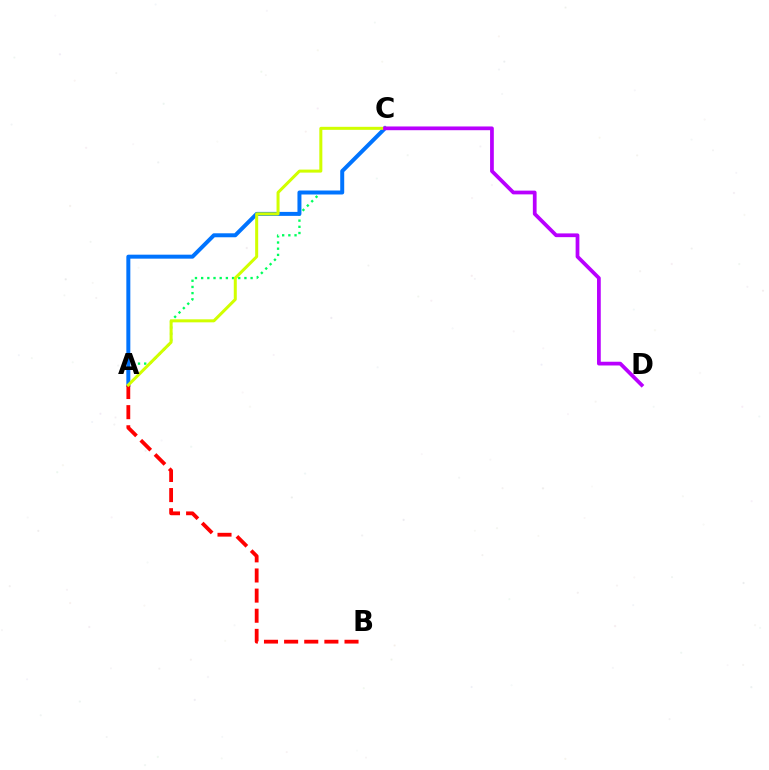{('A', 'C'): [{'color': '#00ff5c', 'line_style': 'dotted', 'thickness': 1.68}, {'color': '#0074ff', 'line_style': 'solid', 'thickness': 2.87}, {'color': '#d1ff00', 'line_style': 'solid', 'thickness': 2.17}], ('A', 'B'): [{'color': '#ff0000', 'line_style': 'dashed', 'thickness': 2.73}], ('C', 'D'): [{'color': '#b900ff', 'line_style': 'solid', 'thickness': 2.69}]}